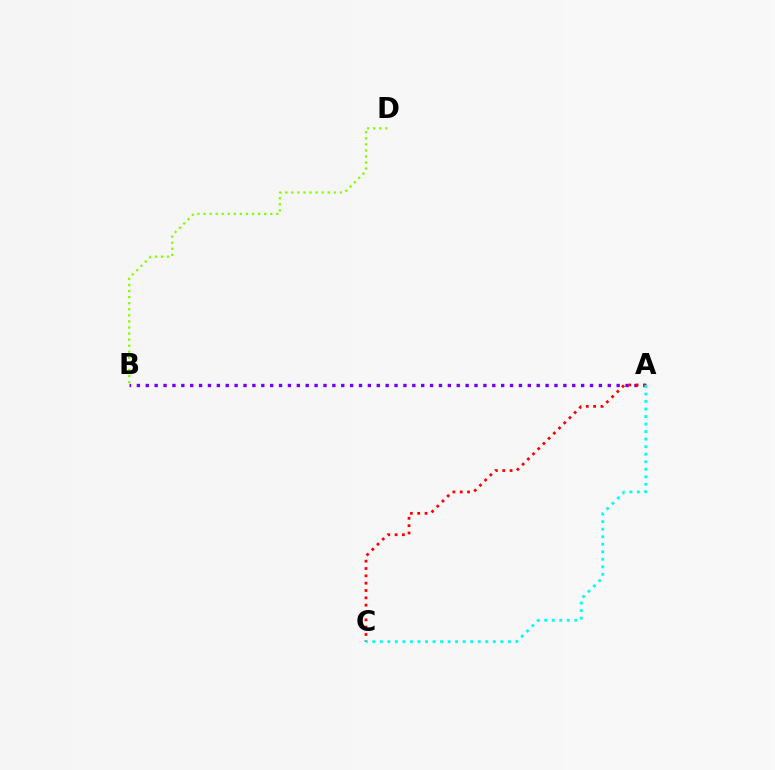{('B', 'D'): [{'color': '#84ff00', 'line_style': 'dotted', 'thickness': 1.65}], ('A', 'B'): [{'color': '#7200ff', 'line_style': 'dotted', 'thickness': 2.41}], ('A', 'C'): [{'color': '#ff0000', 'line_style': 'dotted', 'thickness': 1.99}, {'color': '#00fff6', 'line_style': 'dotted', 'thickness': 2.05}]}